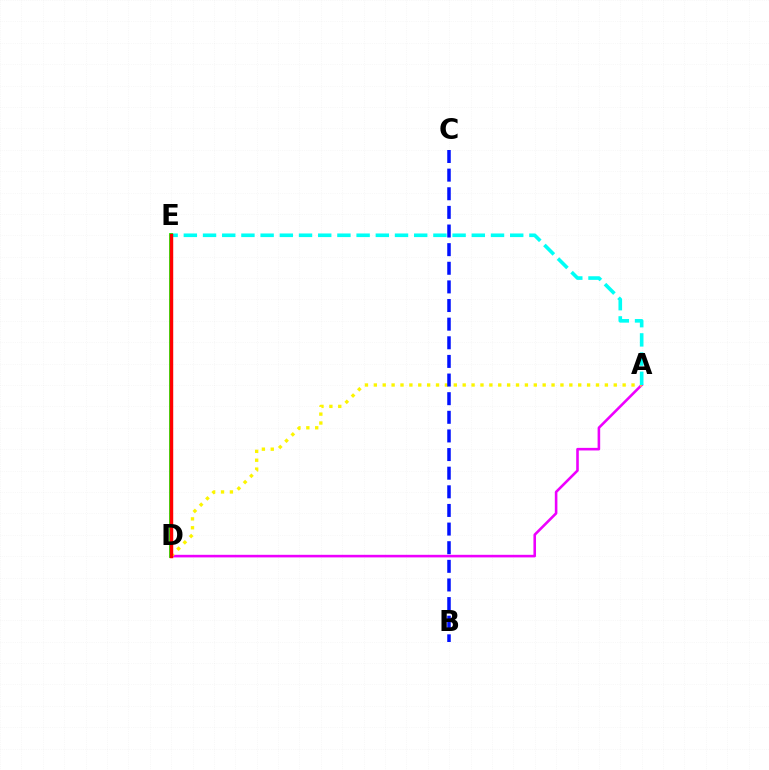{('A', 'D'): [{'color': '#ee00ff', 'line_style': 'solid', 'thickness': 1.87}, {'color': '#fcf500', 'line_style': 'dotted', 'thickness': 2.41}], ('A', 'E'): [{'color': '#00fff6', 'line_style': 'dashed', 'thickness': 2.61}], ('D', 'E'): [{'color': '#08ff00', 'line_style': 'solid', 'thickness': 2.74}, {'color': '#ff0000', 'line_style': 'solid', 'thickness': 2.47}], ('B', 'C'): [{'color': '#0010ff', 'line_style': 'dashed', 'thickness': 2.53}]}